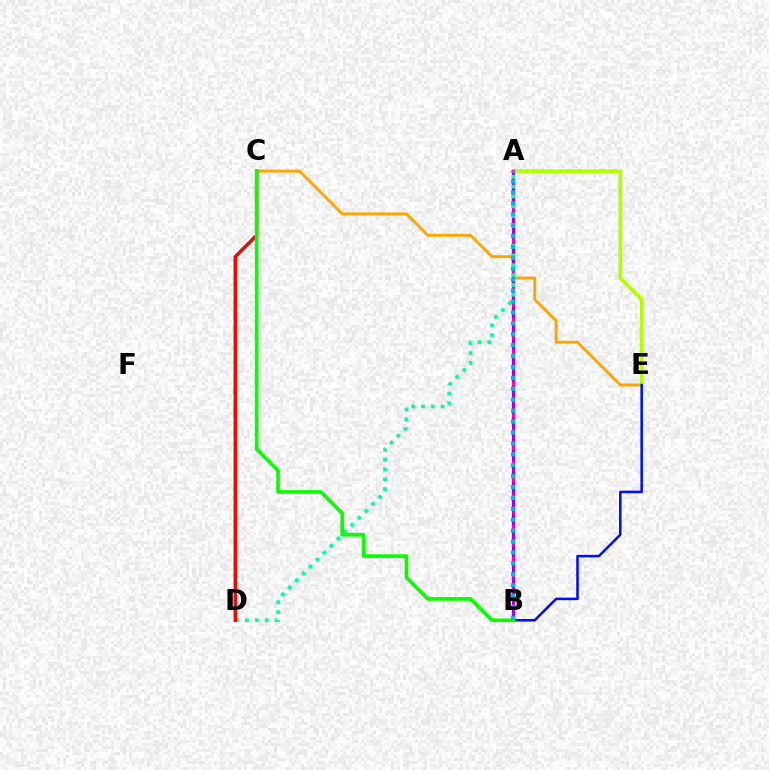{('C', 'E'): [{'color': '#ffa500', 'line_style': 'solid', 'thickness': 2.08}], ('A', 'E'): [{'color': '#b3ff00', 'line_style': 'solid', 'thickness': 2.62}], ('A', 'B'): [{'color': '#ff00bd', 'line_style': 'solid', 'thickness': 2.36}, {'color': '#9b00ff', 'line_style': 'dashed', 'thickness': 2.16}, {'color': '#00b5ff', 'line_style': 'dotted', 'thickness': 2.96}], ('A', 'D'): [{'color': '#00ff9d', 'line_style': 'dotted', 'thickness': 2.67}], ('B', 'E'): [{'color': '#0010ff', 'line_style': 'solid', 'thickness': 1.84}], ('C', 'D'): [{'color': '#ff0000', 'line_style': 'solid', 'thickness': 2.47}], ('B', 'C'): [{'color': '#08ff00', 'line_style': 'solid', 'thickness': 2.63}]}